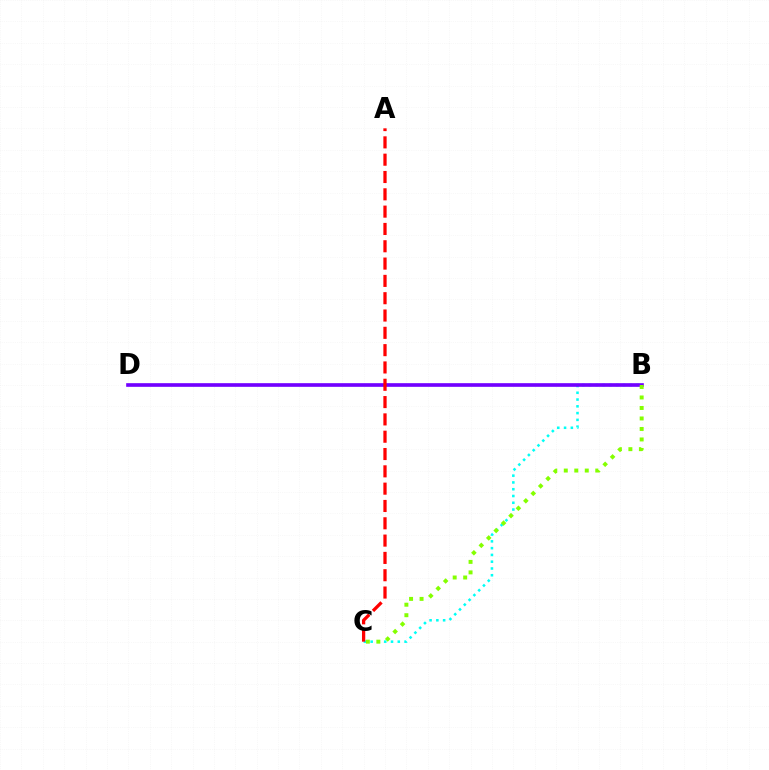{('B', 'C'): [{'color': '#00fff6', 'line_style': 'dotted', 'thickness': 1.84}, {'color': '#84ff00', 'line_style': 'dotted', 'thickness': 2.85}], ('B', 'D'): [{'color': '#7200ff', 'line_style': 'solid', 'thickness': 2.63}], ('A', 'C'): [{'color': '#ff0000', 'line_style': 'dashed', 'thickness': 2.35}]}